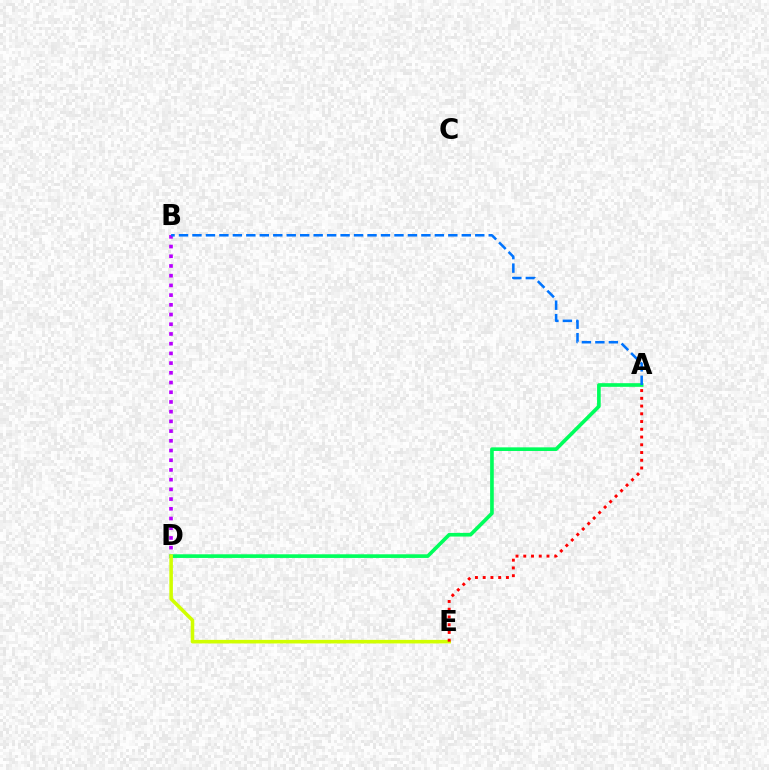{('B', 'D'): [{'color': '#b900ff', 'line_style': 'dotted', 'thickness': 2.64}], ('A', 'D'): [{'color': '#00ff5c', 'line_style': 'solid', 'thickness': 2.63}], ('A', 'B'): [{'color': '#0074ff', 'line_style': 'dashed', 'thickness': 1.83}], ('D', 'E'): [{'color': '#d1ff00', 'line_style': 'solid', 'thickness': 2.56}], ('A', 'E'): [{'color': '#ff0000', 'line_style': 'dotted', 'thickness': 2.1}]}